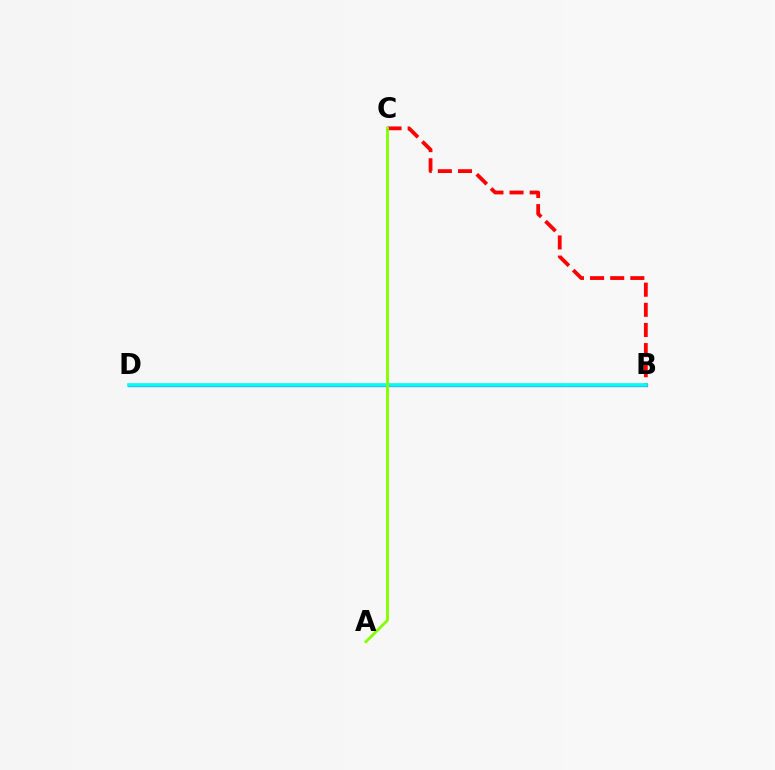{('B', 'D'): [{'color': '#7200ff', 'line_style': 'solid', 'thickness': 2.31}, {'color': '#00fff6', 'line_style': 'solid', 'thickness': 2.61}], ('B', 'C'): [{'color': '#ff0000', 'line_style': 'dashed', 'thickness': 2.73}], ('A', 'C'): [{'color': '#84ff00', 'line_style': 'solid', 'thickness': 2.05}]}